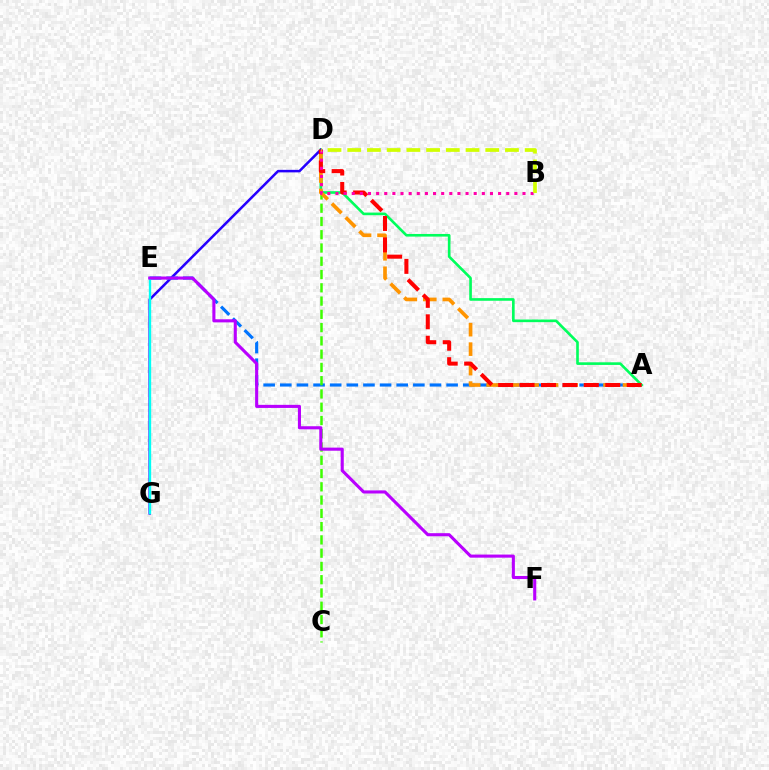{('A', 'D'): [{'color': '#00ff5c', 'line_style': 'solid', 'thickness': 1.9}, {'color': '#ff9400', 'line_style': 'dashed', 'thickness': 2.65}, {'color': '#ff0000', 'line_style': 'dashed', 'thickness': 2.91}], ('D', 'G'): [{'color': '#2500ff', 'line_style': 'solid', 'thickness': 1.81}], ('A', 'E'): [{'color': '#0074ff', 'line_style': 'dashed', 'thickness': 2.26}], ('C', 'D'): [{'color': '#3dff00', 'line_style': 'dashed', 'thickness': 1.8}], ('E', 'G'): [{'color': '#00fff6', 'line_style': 'solid', 'thickness': 1.69}], ('B', 'D'): [{'color': '#ff00ac', 'line_style': 'dotted', 'thickness': 2.21}, {'color': '#d1ff00', 'line_style': 'dashed', 'thickness': 2.68}], ('E', 'F'): [{'color': '#b900ff', 'line_style': 'solid', 'thickness': 2.22}]}